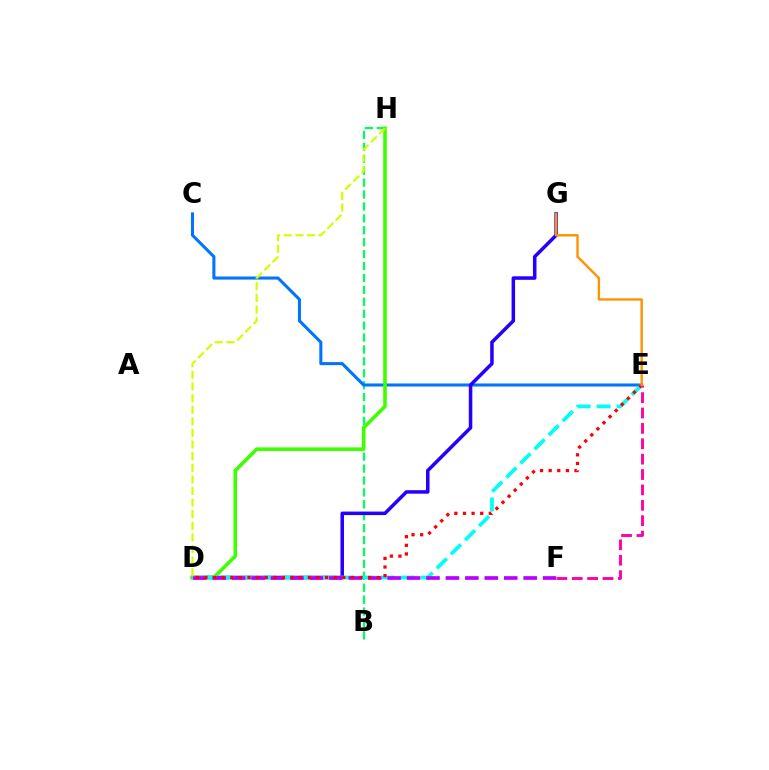{('B', 'H'): [{'color': '#00ff5c', 'line_style': 'dashed', 'thickness': 1.62}], ('C', 'E'): [{'color': '#0074ff', 'line_style': 'solid', 'thickness': 2.2}], ('D', 'G'): [{'color': '#2500ff', 'line_style': 'solid', 'thickness': 2.53}], ('D', 'H'): [{'color': '#3dff00', 'line_style': 'solid', 'thickness': 2.58}, {'color': '#d1ff00', 'line_style': 'dashed', 'thickness': 1.58}], ('D', 'E'): [{'color': '#00fff6', 'line_style': 'dashed', 'thickness': 2.71}, {'color': '#ff0000', 'line_style': 'dotted', 'thickness': 2.34}], ('D', 'F'): [{'color': '#b900ff', 'line_style': 'dashed', 'thickness': 2.64}], ('E', 'F'): [{'color': '#ff00ac', 'line_style': 'dashed', 'thickness': 2.09}], ('E', 'G'): [{'color': '#ff9400', 'line_style': 'solid', 'thickness': 1.73}]}